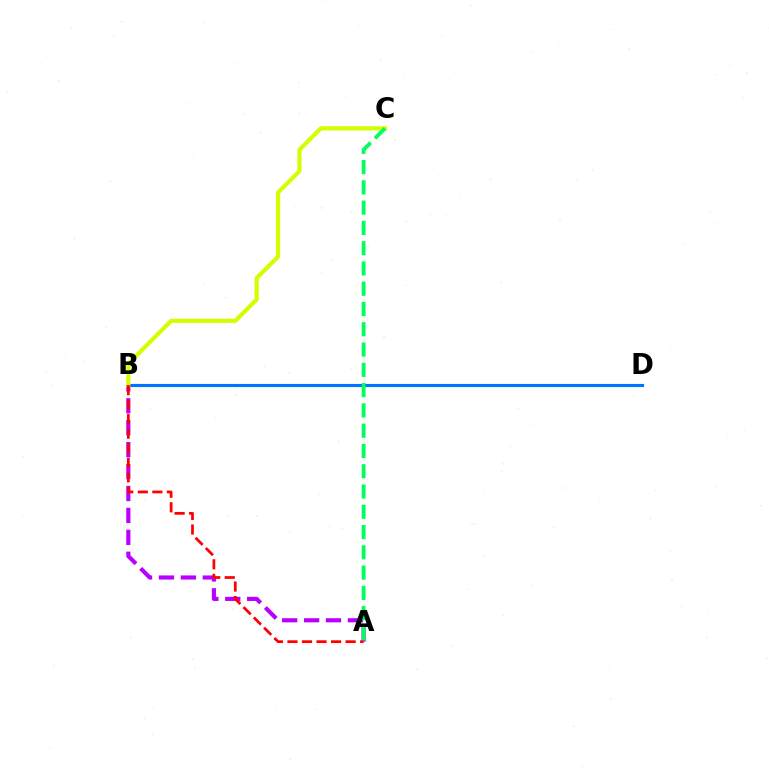{('B', 'D'): [{'color': '#0074ff', 'line_style': 'solid', 'thickness': 2.25}], ('A', 'B'): [{'color': '#b900ff', 'line_style': 'dashed', 'thickness': 2.98}, {'color': '#ff0000', 'line_style': 'dashed', 'thickness': 1.98}], ('B', 'C'): [{'color': '#d1ff00', 'line_style': 'solid', 'thickness': 2.99}], ('A', 'C'): [{'color': '#00ff5c', 'line_style': 'dashed', 'thickness': 2.75}]}